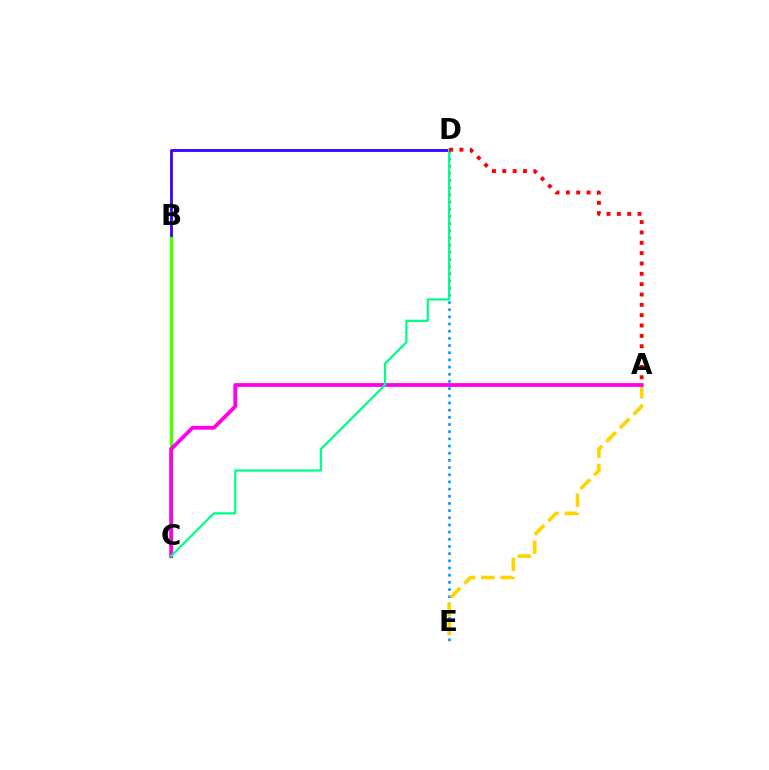{('D', 'E'): [{'color': '#009eff', 'line_style': 'dotted', 'thickness': 1.95}], ('B', 'C'): [{'color': '#4fff00', 'line_style': 'solid', 'thickness': 2.47}], ('A', 'E'): [{'color': '#ffd500', 'line_style': 'dashed', 'thickness': 2.62}], ('A', 'C'): [{'color': '#ff00ed', 'line_style': 'solid', 'thickness': 2.74}], ('B', 'D'): [{'color': '#3700ff', 'line_style': 'solid', 'thickness': 2.01}], ('C', 'D'): [{'color': '#00ff86', 'line_style': 'solid', 'thickness': 1.61}], ('A', 'D'): [{'color': '#ff0000', 'line_style': 'dotted', 'thickness': 2.81}]}